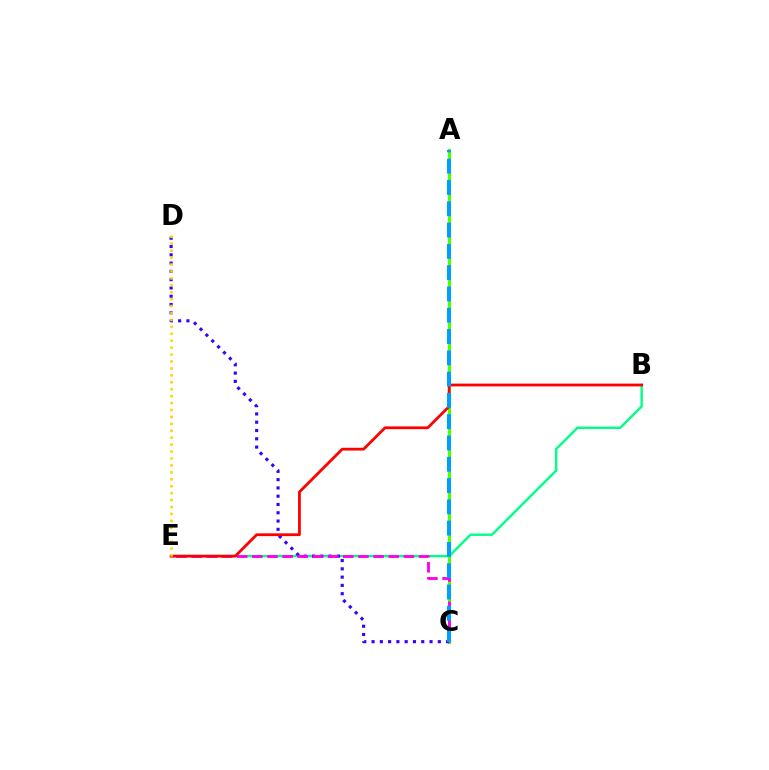{('B', 'E'): [{'color': '#00ff86', 'line_style': 'solid', 'thickness': 1.73}, {'color': '#ff0000', 'line_style': 'solid', 'thickness': 2.0}], ('A', 'C'): [{'color': '#4fff00', 'line_style': 'solid', 'thickness': 2.27}, {'color': '#009eff', 'line_style': 'dashed', 'thickness': 2.89}], ('C', 'D'): [{'color': '#3700ff', 'line_style': 'dotted', 'thickness': 2.25}], ('C', 'E'): [{'color': '#ff00ed', 'line_style': 'dashed', 'thickness': 2.06}], ('D', 'E'): [{'color': '#ffd500', 'line_style': 'dotted', 'thickness': 1.88}]}